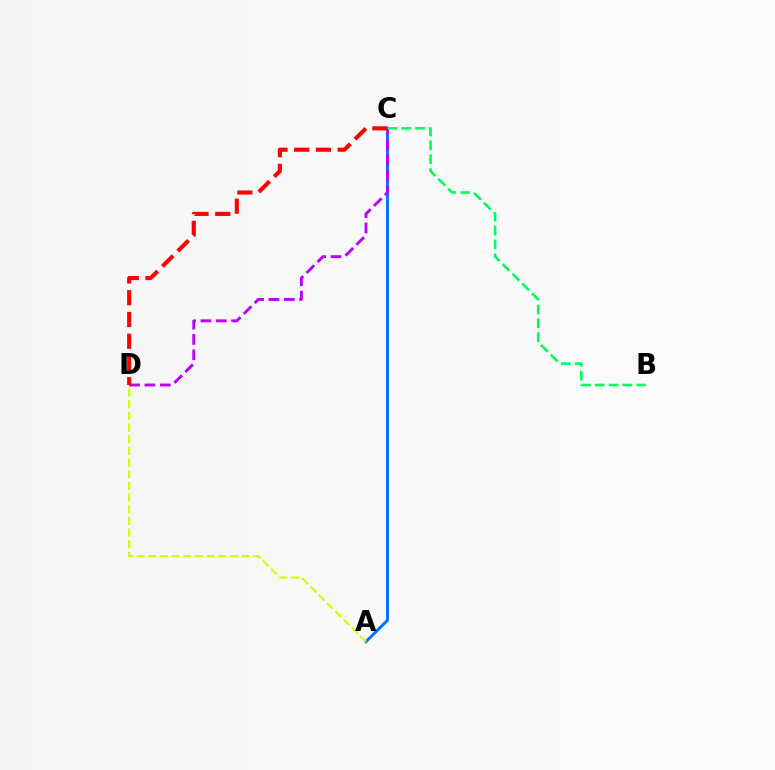{('A', 'C'): [{'color': '#0074ff', 'line_style': 'solid', 'thickness': 2.13}], ('C', 'D'): [{'color': '#b900ff', 'line_style': 'dashed', 'thickness': 2.09}, {'color': '#ff0000', 'line_style': 'dashed', 'thickness': 2.96}], ('A', 'D'): [{'color': '#d1ff00', 'line_style': 'dashed', 'thickness': 1.58}], ('B', 'C'): [{'color': '#00ff5c', 'line_style': 'dashed', 'thickness': 1.88}]}